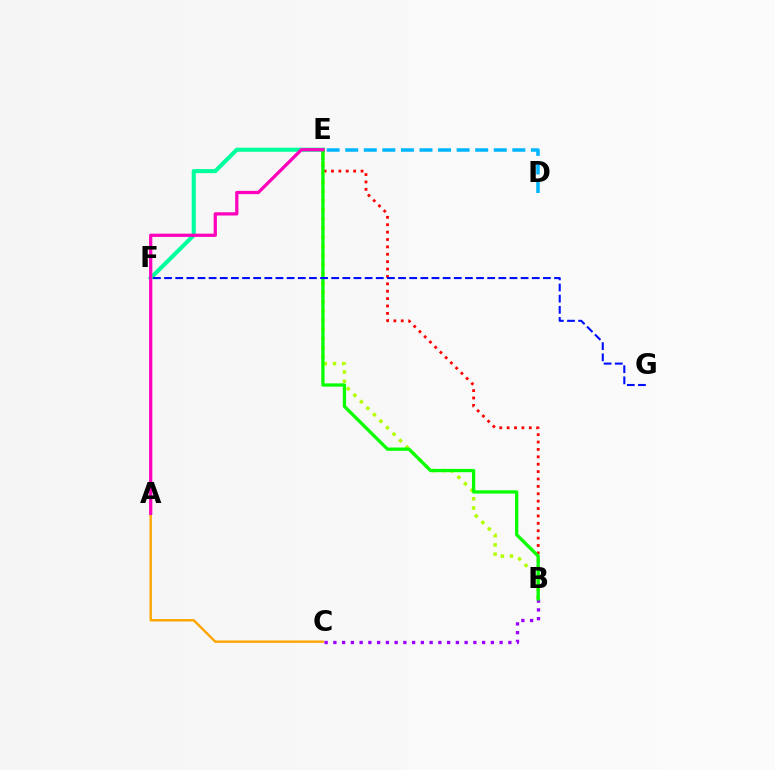{('A', 'C'): [{'color': '#ffa500', 'line_style': 'solid', 'thickness': 1.72}], ('B', 'E'): [{'color': '#ff0000', 'line_style': 'dotted', 'thickness': 2.01}, {'color': '#b3ff00', 'line_style': 'dotted', 'thickness': 2.5}, {'color': '#08ff00', 'line_style': 'solid', 'thickness': 2.36}], ('B', 'C'): [{'color': '#9b00ff', 'line_style': 'dotted', 'thickness': 2.38}], ('E', 'F'): [{'color': '#00ff9d', 'line_style': 'solid', 'thickness': 2.95}], ('D', 'E'): [{'color': '#00b5ff', 'line_style': 'dashed', 'thickness': 2.52}], ('F', 'G'): [{'color': '#0010ff', 'line_style': 'dashed', 'thickness': 1.51}], ('A', 'E'): [{'color': '#ff00bd', 'line_style': 'solid', 'thickness': 2.33}]}